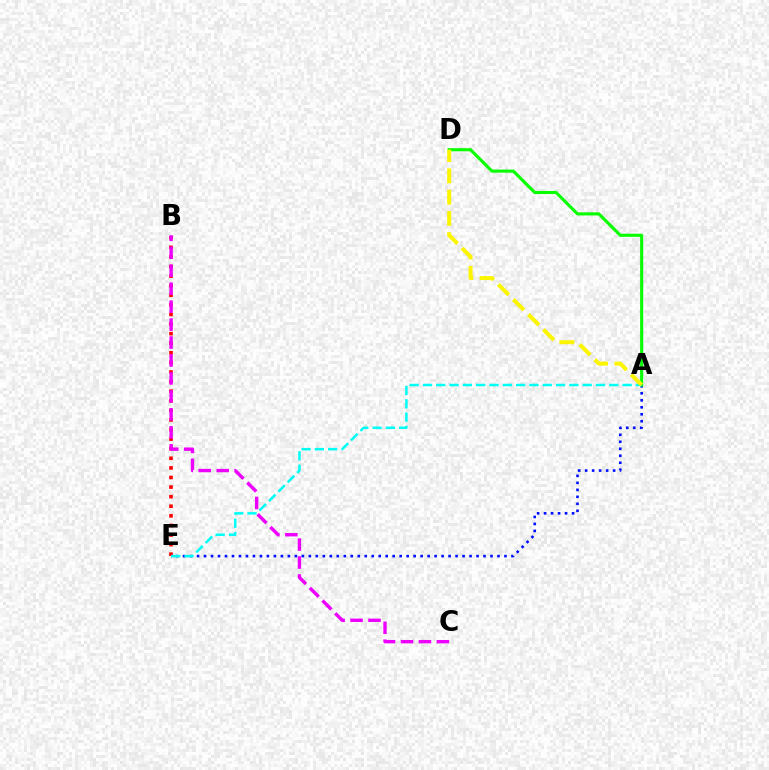{('B', 'E'): [{'color': '#ff0000', 'line_style': 'dotted', 'thickness': 2.61}], ('B', 'C'): [{'color': '#ee00ff', 'line_style': 'dashed', 'thickness': 2.44}], ('A', 'E'): [{'color': '#0010ff', 'line_style': 'dotted', 'thickness': 1.9}, {'color': '#00fff6', 'line_style': 'dashed', 'thickness': 1.81}], ('A', 'D'): [{'color': '#08ff00', 'line_style': 'solid', 'thickness': 2.24}, {'color': '#fcf500', 'line_style': 'dashed', 'thickness': 2.89}]}